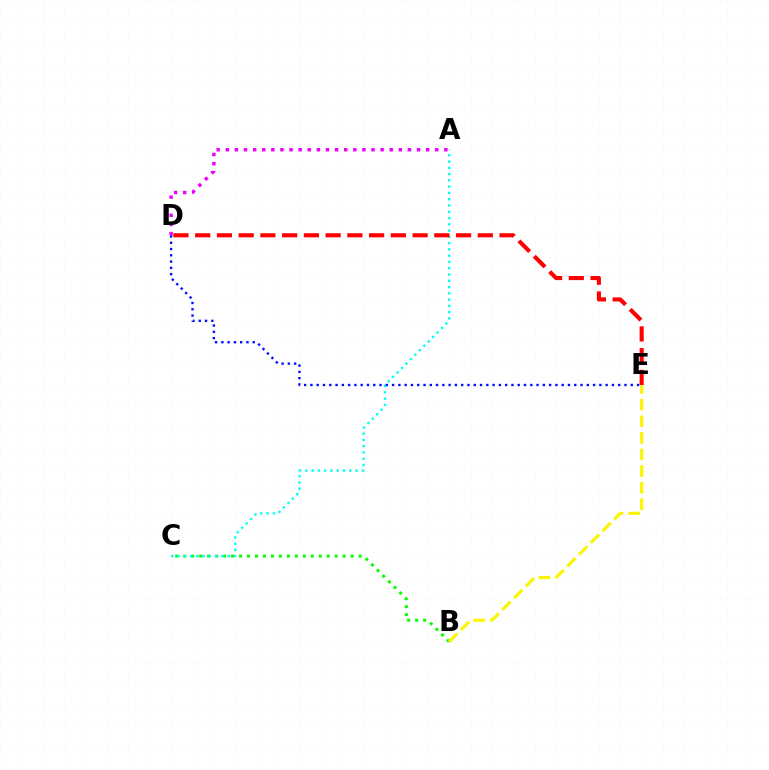{('B', 'C'): [{'color': '#08ff00', 'line_style': 'dotted', 'thickness': 2.17}], ('B', 'E'): [{'color': '#fcf500', 'line_style': 'dashed', 'thickness': 2.25}], ('A', 'D'): [{'color': '#ee00ff', 'line_style': 'dotted', 'thickness': 2.47}], ('A', 'C'): [{'color': '#00fff6', 'line_style': 'dotted', 'thickness': 1.71}], ('D', 'E'): [{'color': '#0010ff', 'line_style': 'dotted', 'thickness': 1.71}, {'color': '#ff0000', 'line_style': 'dashed', 'thickness': 2.95}]}